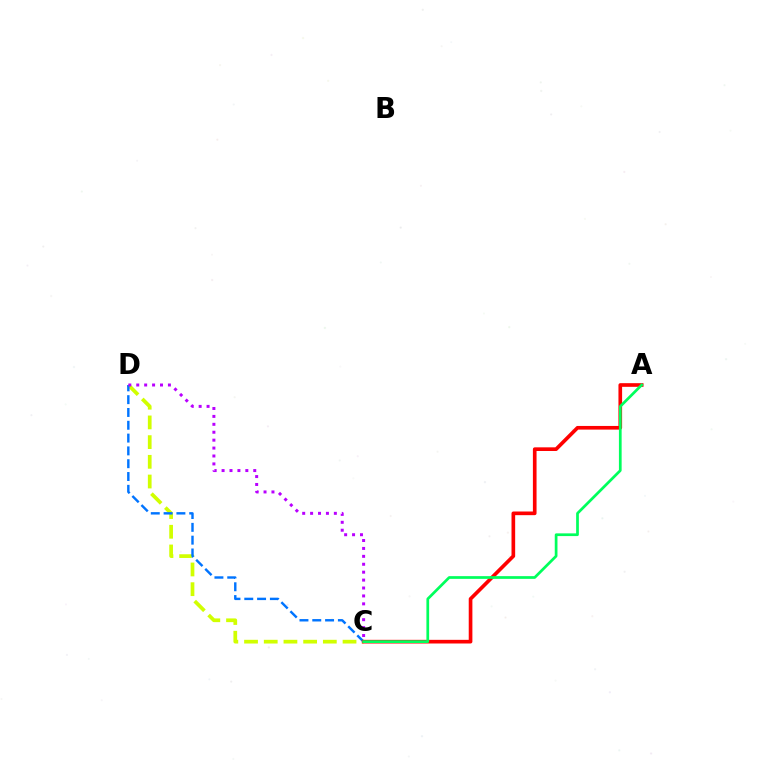{('C', 'D'): [{'color': '#d1ff00', 'line_style': 'dashed', 'thickness': 2.68}, {'color': '#0074ff', 'line_style': 'dashed', 'thickness': 1.74}, {'color': '#b900ff', 'line_style': 'dotted', 'thickness': 2.15}], ('A', 'C'): [{'color': '#ff0000', 'line_style': 'solid', 'thickness': 2.63}, {'color': '#00ff5c', 'line_style': 'solid', 'thickness': 1.96}]}